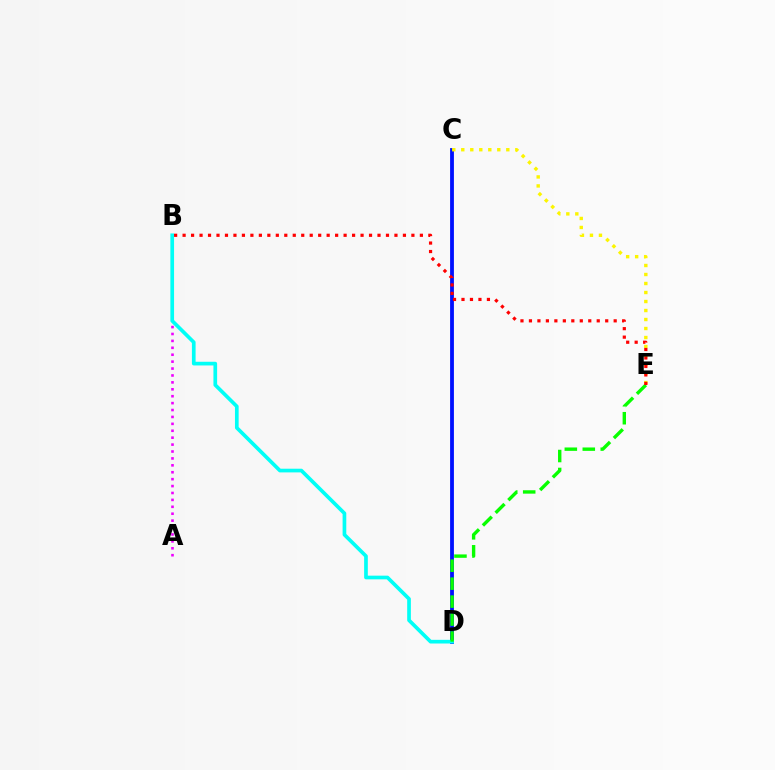{('A', 'B'): [{'color': '#ee00ff', 'line_style': 'dotted', 'thickness': 1.88}], ('C', 'D'): [{'color': '#0010ff', 'line_style': 'solid', 'thickness': 2.75}], ('C', 'E'): [{'color': '#fcf500', 'line_style': 'dotted', 'thickness': 2.45}], ('B', 'D'): [{'color': '#00fff6', 'line_style': 'solid', 'thickness': 2.65}], ('D', 'E'): [{'color': '#08ff00', 'line_style': 'dashed', 'thickness': 2.44}], ('B', 'E'): [{'color': '#ff0000', 'line_style': 'dotted', 'thickness': 2.3}]}